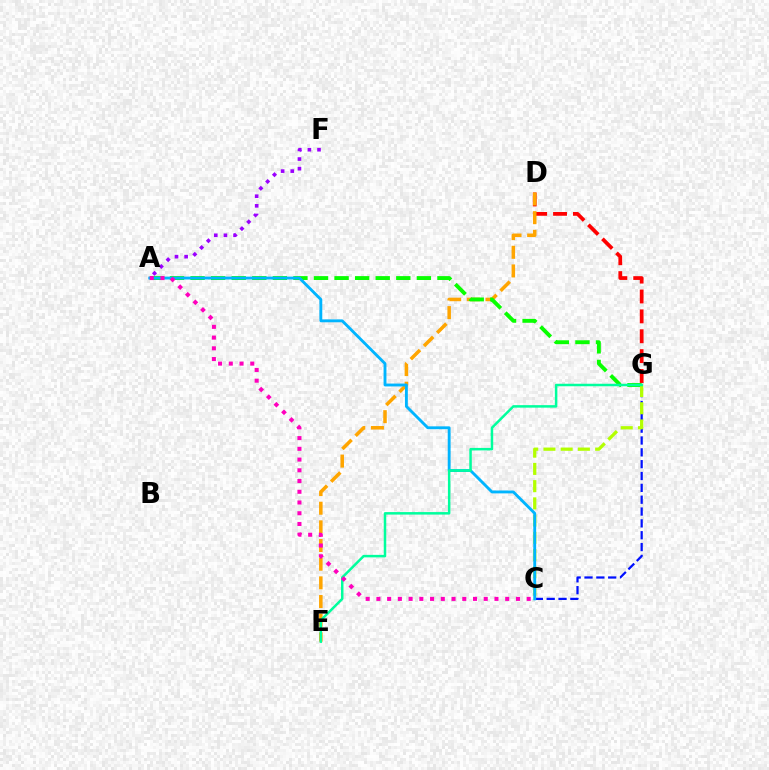{('D', 'G'): [{'color': '#ff0000', 'line_style': 'dashed', 'thickness': 2.7}], ('D', 'E'): [{'color': '#ffa500', 'line_style': 'dashed', 'thickness': 2.54}], ('C', 'G'): [{'color': '#0010ff', 'line_style': 'dashed', 'thickness': 1.61}, {'color': '#b3ff00', 'line_style': 'dashed', 'thickness': 2.34}], ('A', 'G'): [{'color': '#08ff00', 'line_style': 'dashed', 'thickness': 2.79}], ('A', 'F'): [{'color': '#9b00ff', 'line_style': 'dotted', 'thickness': 2.62}], ('A', 'C'): [{'color': '#00b5ff', 'line_style': 'solid', 'thickness': 2.07}, {'color': '#ff00bd', 'line_style': 'dotted', 'thickness': 2.92}], ('E', 'G'): [{'color': '#00ff9d', 'line_style': 'solid', 'thickness': 1.8}]}